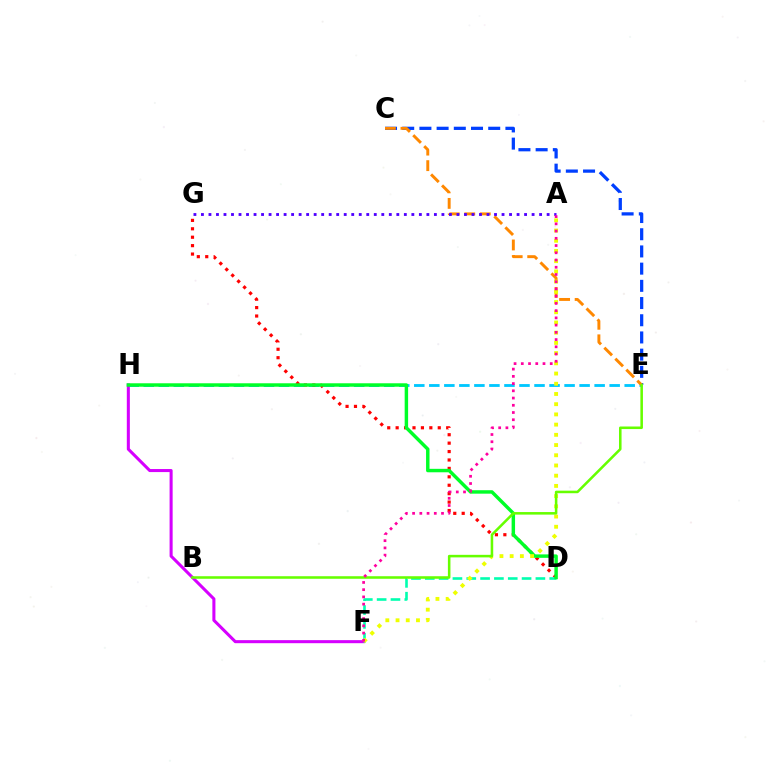{('E', 'H'): [{'color': '#00c7ff', 'line_style': 'dashed', 'thickness': 2.04}], ('F', 'H'): [{'color': '#d600ff', 'line_style': 'solid', 'thickness': 2.2}], ('C', 'E'): [{'color': '#003fff', 'line_style': 'dashed', 'thickness': 2.34}, {'color': '#ff8800', 'line_style': 'dashed', 'thickness': 2.11}], ('D', 'G'): [{'color': '#ff0000', 'line_style': 'dotted', 'thickness': 2.29}], ('D', 'F'): [{'color': '#00ffaf', 'line_style': 'dashed', 'thickness': 1.88}], ('D', 'H'): [{'color': '#00ff27', 'line_style': 'solid', 'thickness': 2.48}], ('A', 'F'): [{'color': '#eeff00', 'line_style': 'dotted', 'thickness': 2.78}, {'color': '#ff00a0', 'line_style': 'dotted', 'thickness': 1.97}], ('B', 'E'): [{'color': '#66ff00', 'line_style': 'solid', 'thickness': 1.84}], ('A', 'G'): [{'color': '#4f00ff', 'line_style': 'dotted', 'thickness': 2.04}]}